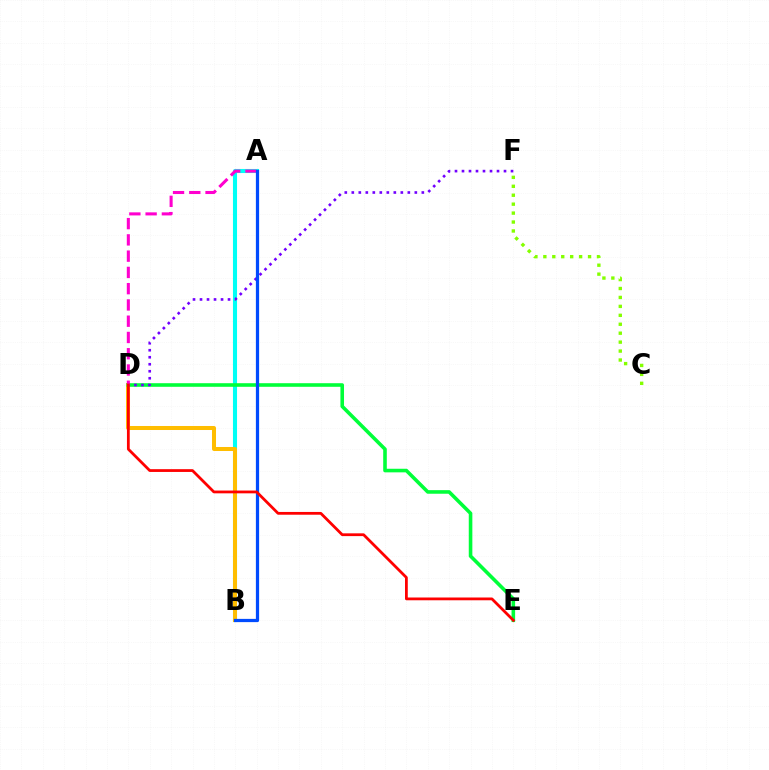{('A', 'B'): [{'color': '#00fff6', 'line_style': 'solid', 'thickness': 2.94}, {'color': '#004bff', 'line_style': 'solid', 'thickness': 2.33}], ('B', 'D'): [{'color': '#ffbd00', 'line_style': 'solid', 'thickness': 2.89}], ('D', 'E'): [{'color': '#00ff39', 'line_style': 'solid', 'thickness': 2.58}, {'color': '#ff0000', 'line_style': 'solid', 'thickness': 2.0}], ('D', 'F'): [{'color': '#7200ff', 'line_style': 'dotted', 'thickness': 1.9}], ('A', 'D'): [{'color': '#ff00cf', 'line_style': 'dashed', 'thickness': 2.21}], ('C', 'F'): [{'color': '#84ff00', 'line_style': 'dotted', 'thickness': 2.43}]}